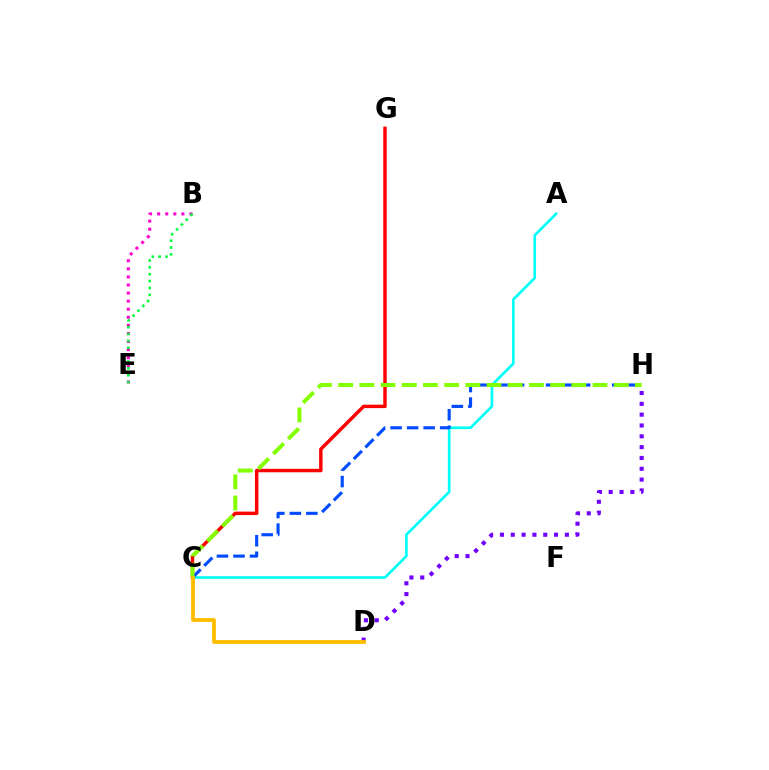{('A', 'C'): [{'color': '#00fff6', 'line_style': 'solid', 'thickness': 1.9}], ('B', 'E'): [{'color': '#ff00cf', 'line_style': 'dotted', 'thickness': 2.2}, {'color': '#00ff39', 'line_style': 'dotted', 'thickness': 1.87}], ('D', 'H'): [{'color': '#7200ff', 'line_style': 'dotted', 'thickness': 2.94}], ('C', 'G'): [{'color': '#ff0000', 'line_style': 'solid', 'thickness': 2.48}], ('C', 'H'): [{'color': '#004bff', 'line_style': 'dashed', 'thickness': 2.24}, {'color': '#84ff00', 'line_style': 'dashed', 'thickness': 2.88}], ('C', 'D'): [{'color': '#ffbd00', 'line_style': 'solid', 'thickness': 2.72}]}